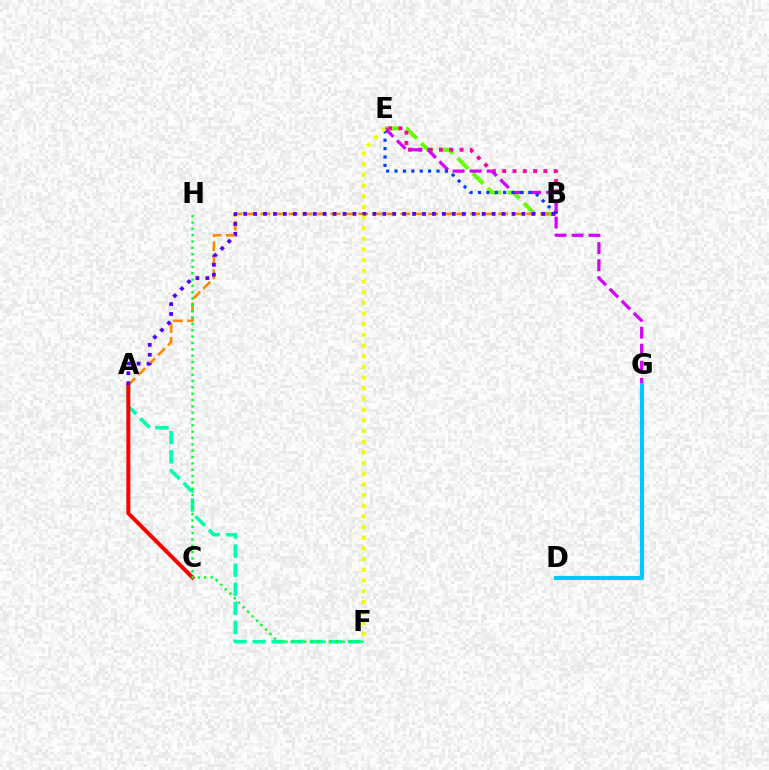{('A', 'F'): [{'color': '#00ffaf', 'line_style': 'dashed', 'thickness': 2.59}], ('B', 'E'): [{'color': '#66ff00', 'line_style': 'dashed', 'thickness': 2.89}, {'color': '#ff00a0', 'line_style': 'dotted', 'thickness': 2.8}, {'color': '#003fff', 'line_style': 'dotted', 'thickness': 2.28}], ('A', 'B'): [{'color': '#ff8800', 'line_style': 'dashed', 'thickness': 1.9}, {'color': '#4f00ff', 'line_style': 'dotted', 'thickness': 2.7}], ('E', 'G'): [{'color': '#d600ff', 'line_style': 'dashed', 'thickness': 2.32}], ('D', 'G'): [{'color': '#00c7ff', 'line_style': 'solid', 'thickness': 2.99}], ('A', 'C'): [{'color': '#ff0000', 'line_style': 'solid', 'thickness': 2.86}], ('F', 'H'): [{'color': '#00ff27', 'line_style': 'dotted', 'thickness': 1.72}], ('E', 'F'): [{'color': '#eeff00', 'line_style': 'dotted', 'thickness': 2.9}]}